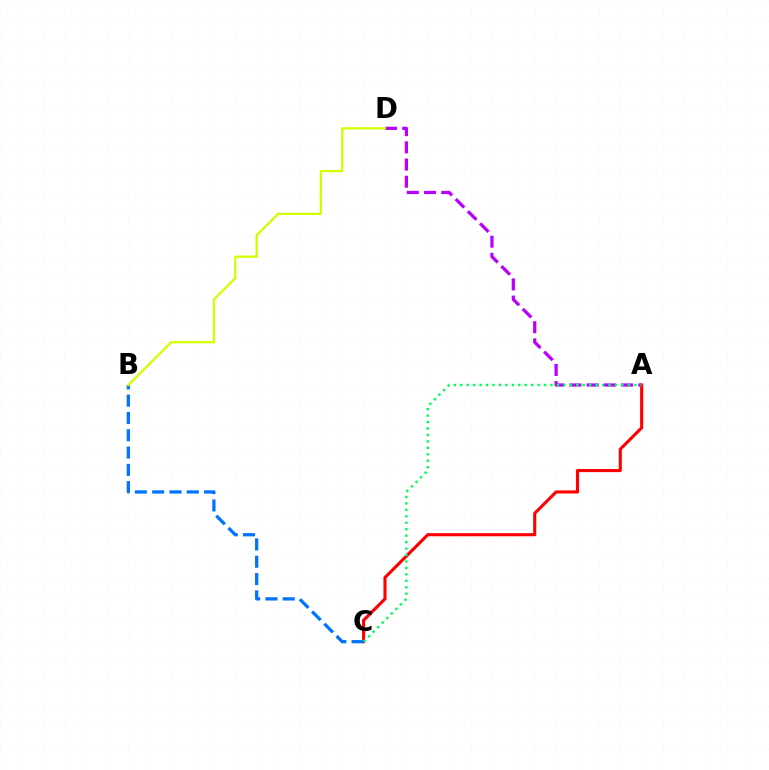{('A', 'D'): [{'color': '#b900ff', 'line_style': 'dashed', 'thickness': 2.34}], ('A', 'C'): [{'color': '#ff0000', 'line_style': 'solid', 'thickness': 2.23}, {'color': '#00ff5c', 'line_style': 'dotted', 'thickness': 1.75}], ('B', 'C'): [{'color': '#0074ff', 'line_style': 'dashed', 'thickness': 2.35}], ('B', 'D'): [{'color': '#d1ff00', 'line_style': 'solid', 'thickness': 1.65}]}